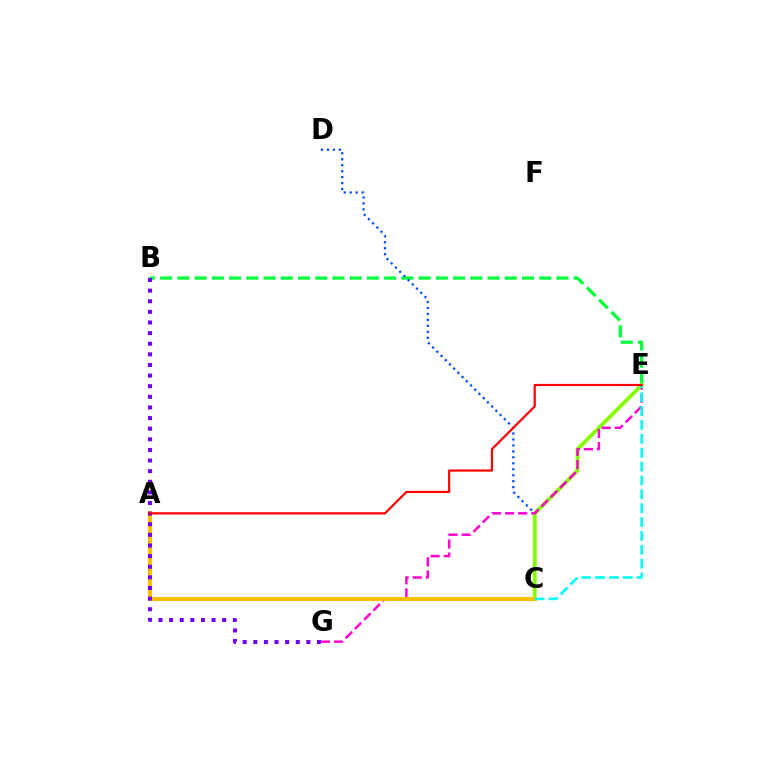{('B', 'E'): [{'color': '#00ff39', 'line_style': 'dashed', 'thickness': 2.34}], ('C', 'D'): [{'color': '#004bff', 'line_style': 'dotted', 'thickness': 1.62}], ('C', 'E'): [{'color': '#84ff00', 'line_style': 'solid', 'thickness': 2.76}, {'color': '#00fff6', 'line_style': 'dashed', 'thickness': 1.88}], ('E', 'G'): [{'color': '#ff00cf', 'line_style': 'dashed', 'thickness': 1.78}], ('A', 'C'): [{'color': '#ffbd00', 'line_style': 'solid', 'thickness': 2.97}], ('B', 'G'): [{'color': '#7200ff', 'line_style': 'dotted', 'thickness': 2.89}], ('A', 'E'): [{'color': '#ff0000', 'line_style': 'solid', 'thickness': 1.58}]}